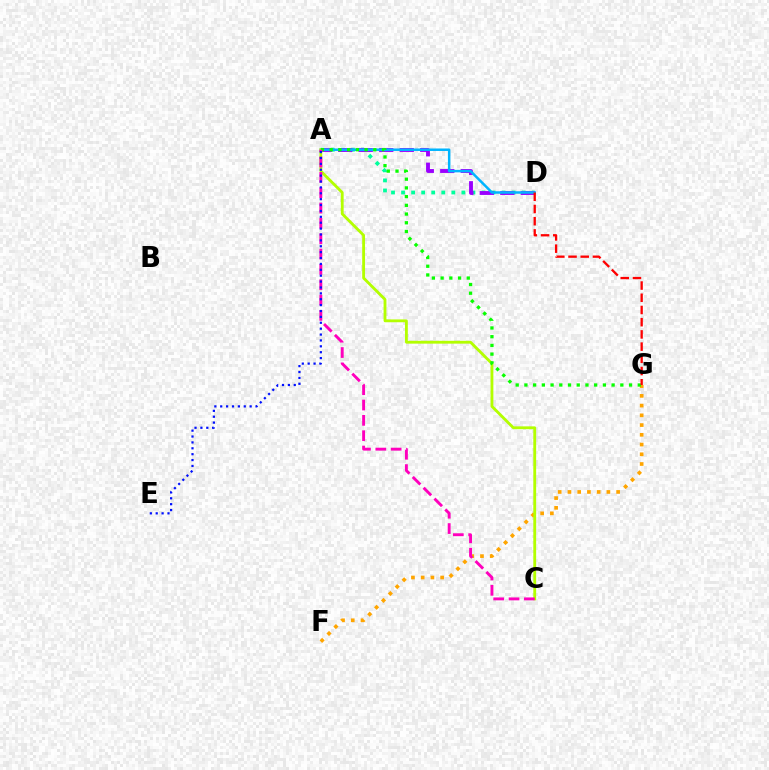{('F', 'G'): [{'color': '#ffa500', 'line_style': 'dotted', 'thickness': 2.65}], ('A', 'D'): [{'color': '#00ff9d', 'line_style': 'dotted', 'thickness': 2.73}, {'color': '#9b00ff', 'line_style': 'dashed', 'thickness': 2.79}, {'color': '#00b5ff', 'line_style': 'solid', 'thickness': 1.79}], ('A', 'C'): [{'color': '#b3ff00', 'line_style': 'solid', 'thickness': 2.04}, {'color': '#ff00bd', 'line_style': 'dashed', 'thickness': 2.08}], ('A', 'G'): [{'color': '#08ff00', 'line_style': 'dotted', 'thickness': 2.37}], ('D', 'G'): [{'color': '#ff0000', 'line_style': 'dashed', 'thickness': 1.66}], ('A', 'E'): [{'color': '#0010ff', 'line_style': 'dotted', 'thickness': 1.6}]}